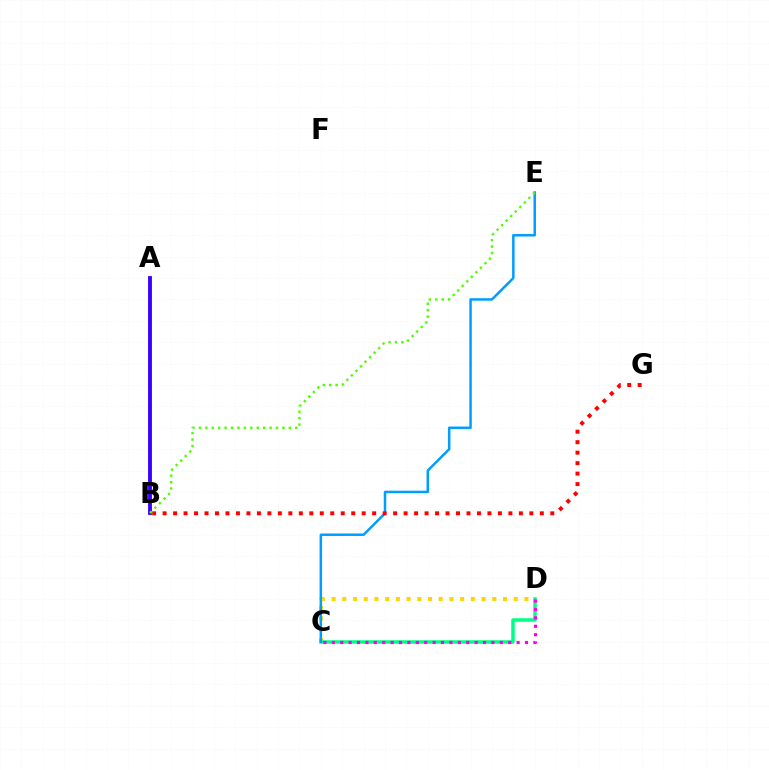{('C', 'D'): [{'color': '#ffd500', 'line_style': 'dotted', 'thickness': 2.91}, {'color': '#00ff86', 'line_style': 'solid', 'thickness': 2.53}, {'color': '#ff00ed', 'line_style': 'dotted', 'thickness': 2.28}], ('A', 'B'): [{'color': '#3700ff', 'line_style': 'solid', 'thickness': 2.77}], ('C', 'E'): [{'color': '#009eff', 'line_style': 'solid', 'thickness': 1.8}], ('B', 'G'): [{'color': '#ff0000', 'line_style': 'dotted', 'thickness': 2.85}], ('B', 'E'): [{'color': '#4fff00', 'line_style': 'dotted', 'thickness': 1.74}]}